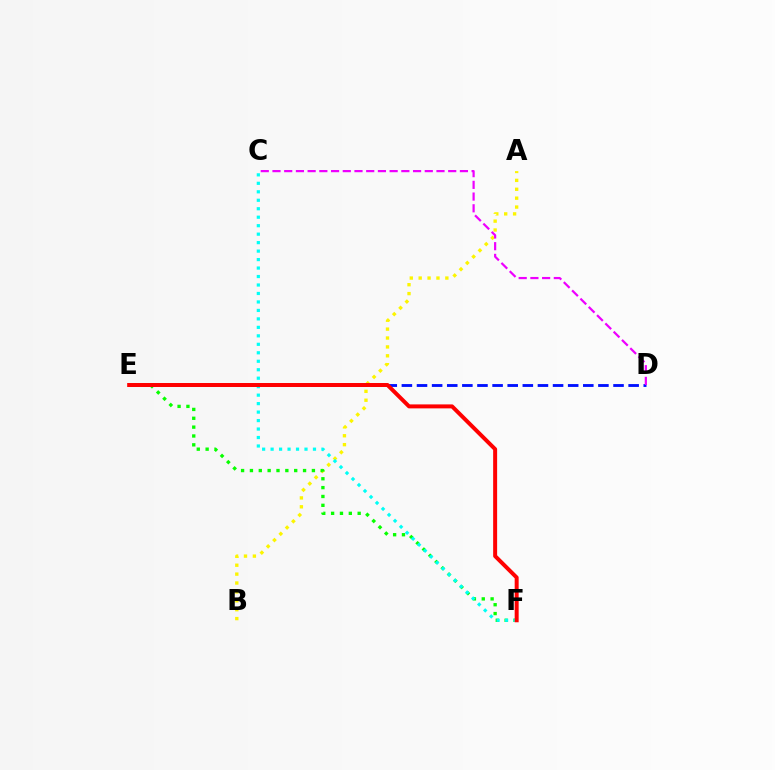{('A', 'B'): [{'color': '#fcf500', 'line_style': 'dotted', 'thickness': 2.42}], ('E', 'F'): [{'color': '#08ff00', 'line_style': 'dotted', 'thickness': 2.41}, {'color': '#ff0000', 'line_style': 'solid', 'thickness': 2.86}], ('C', 'F'): [{'color': '#00fff6', 'line_style': 'dotted', 'thickness': 2.3}], ('D', 'E'): [{'color': '#0010ff', 'line_style': 'dashed', 'thickness': 2.05}], ('C', 'D'): [{'color': '#ee00ff', 'line_style': 'dashed', 'thickness': 1.59}]}